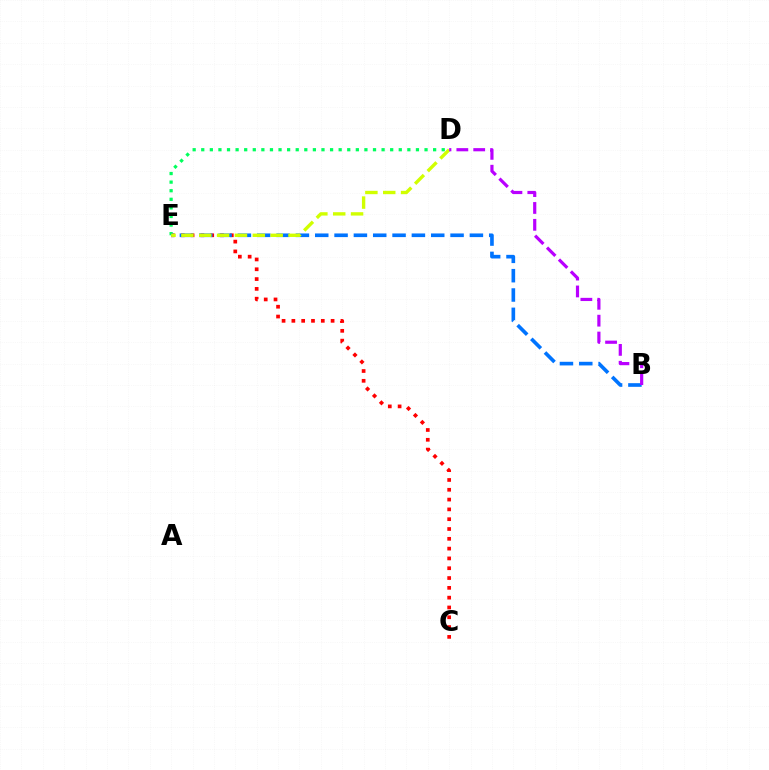{('C', 'E'): [{'color': '#ff0000', 'line_style': 'dotted', 'thickness': 2.66}], ('D', 'E'): [{'color': '#00ff5c', 'line_style': 'dotted', 'thickness': 2.33}, {'color': '#d1ff00', 'line_style': 'dashed', 'thickness': 2.43}], ('B', 'E'): [{'color': '#0074ff', 'line_style': 'dashed', 'thickness': 2.63}], ('B', 'D'): [{'color': '#b900ff', 'line_style': 'dashed', 'thickness': 2.29}]}